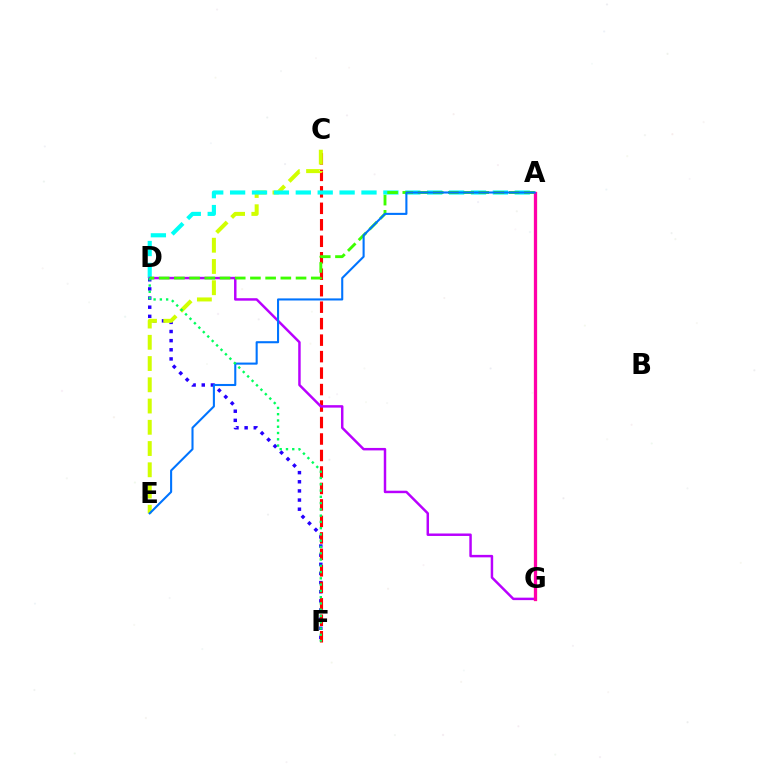{('D', 'F'): [{'color': '#2500ff', 'line_style': 'dotted', 'thickness': 2.48}, {'color': '#00ff5c', 'line_style': 'dotted', 'thickness': 1.7}], ('C', 'F'): [{'color': '#ff0000', 'line_style': 'dashed', 'thickness': 2.24}], ('C', 'E'): [{'color': '#d1ff00', 'line_style': 'dashed', 'thickness': 2.89}], ('A', 'D'): [{'color': '#00fff6', 'line_style': 'dashed', 'thickness': 2.97}, {'color': '#3dff00', 'line_style': 'dashed', 'thickness': 2.07}], ('D', 'G'): [{'color': '#b900ff', 'line_style': 'solid', 'thickness': 1.78}], ('A', 'G'): [{'color': '#ff9400', 'line_style': 'solid', 'thickness': 2.28}, {'color': '#ff00ac', 'line_style': 'solid', 'thickness': 2.27}], ('A', 'E'): [{'color': '#0074ff', 'line_style': 'solid', 'thickness': 1.5}]}